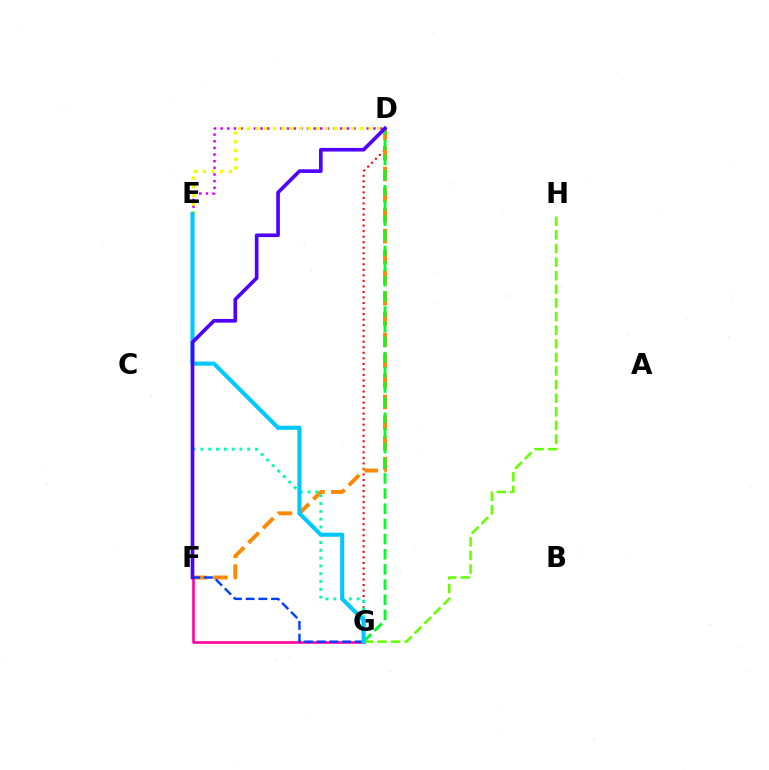{('D', 'G'): [{'color': '#ff0000', 'line_style': 'dotted', 'thickness': 1.5}, {'color': '#00ff27', 'line_style': 'dashed', 'thickness': 2.06}], ('D', 'F'): [{'color': '#ff8800', 'line_style': 'dashed', 'thickness': 2.81}, {'color': '#4f00ff', 'line_style': 'solid', 'thickness': 2.62}], ('D', 'E'): [{'color': '#d600ff', 'line_style': 'dotted', 'thickness': 1.8}, {'color': '#eeff00', 'line_style': 'dotted', 'thickness': 2.36}], ('F', 'G'): [{'color': '#ff00a0', 'line_style': 'solid', 'thickness': 1.88}, {'color': '#003fff', 'line_style': 'dashed', 'thickness': 1.72}], ('E', 'G'): [{'color': '#00ffaf', 'line_style': 'dotted', 'thickness': 2.12}, {'color': '#00c7ff', 'line_style': 'solid', 'thickness': 2.95}], ('G', 'H'): [{'color': '#66ff00', 'line_style': 'dashed', 'thickness': 1.85}]}